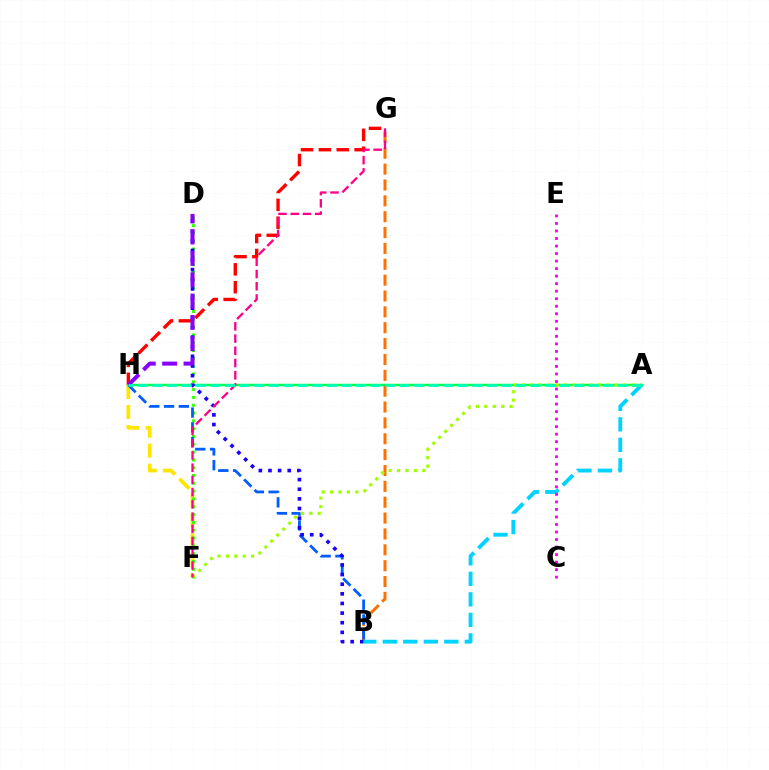{('G', 'H'): [{'color': '#ff0000', 'line_style': 'dashed', 'thickness': 2.43}], ('A', 'H'): [{'color': '#00ff45', 'line_style': 'solid', 'thickness': 1.77}, {'color': '#00ffbb', 'line_style': 'dashed', 'thickness': 1.98}], ('B', 'G'): [{'color': '#ff7000', 'line_style': 'dashed', 'thickness': 2.15}], ('F', 'H'): [{'color': '#ffe600', 'line_style': 'dashed', 'thickness': 2.72}], ('D', 'F'): [{'color': '#31ff00', 'line_style': 'dotted', 'thickness': 2.12}], ('B', 'H'): [{'color': '#005dff', 'line_style': 'dashed', 'thickness': 2.01}], ('B', 'D'): [{'color': '#1900ff', 'line_style': 'dotted', 'thickness': 2.62}], ('D', 'H'): [{'color': '#8a00ff', 'line_style': 'dashed', 'thickness': 2.9}], ('A', 'F'): [{'color': '#a2ff00', 'line_style': 'dotted', 'thickness': 2.29}], ('A', 'B'): [{'color': '#00d3ff', 'line_style': 'dashed', 'thickness': 2.79}], ('F', 'G'): [{'color': '#ff0088', 'line_style': 'dashed', 'thickness': 1.66}], ('C', 'E'): [{'color': '#fa00f9', 'line_style': 'dotted', 'thickness': 2.04}]}